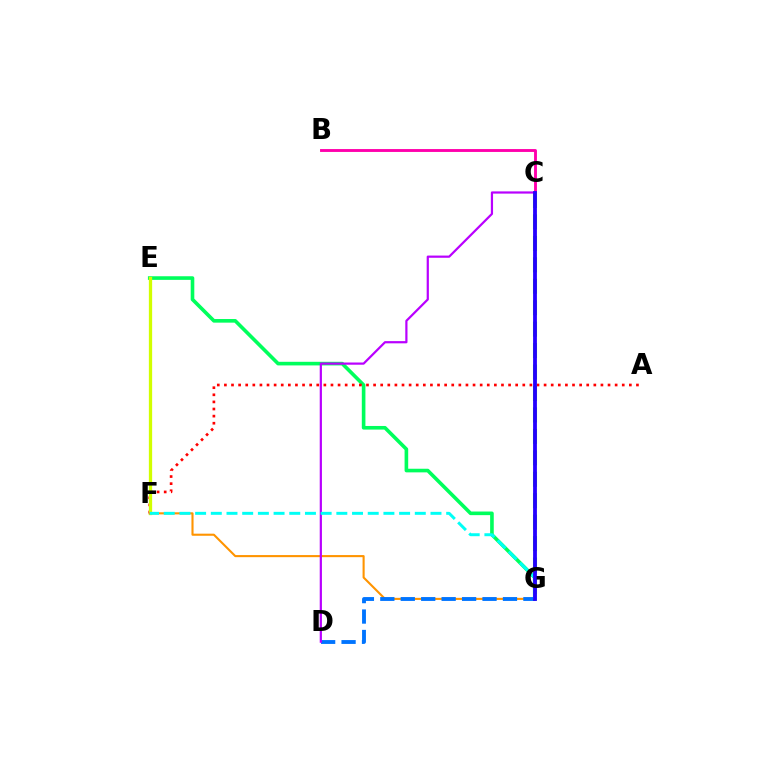{('B', 'C'): [{'color': '#ff00ac', 'line_style': 'solid', 'thickness': 2.07}], ('E', 'G'): [{'color': '#00ff5c', 'line_style': 'solid', 'thickness': 2.61}], ('A', 'F'): [{'color': '#ff0000', 'line_style': 'dotted', 'thickness': 1.93}], ('E', 'F'): [{'color': '#d1ff00', 'line_style': 'solid', 'thickness': 2.36}], ('F', 'G'): [{'color': '#ff9400', 'line_style': 'solid', 'thickness': 1.51}, {'color': '#00fff6', 'line_style': 'dashed', 'thickness': 2.13}], ('C', 'G'): [{'color': '#3dff00', 'line_style': 'dashed', 'thickness': 2.91}, {'color': '#2500ff', 'line_style': 'solid', 'thickness': 2.74}], ('D', 'G'): [{'color': '#0074ff', 'line_style': 'dashed', 'thickness': 2.78}], ('C', 'D'): [{'color': '#b900ff', 'line_style': 'solid', 'thickness': 1.59}]}